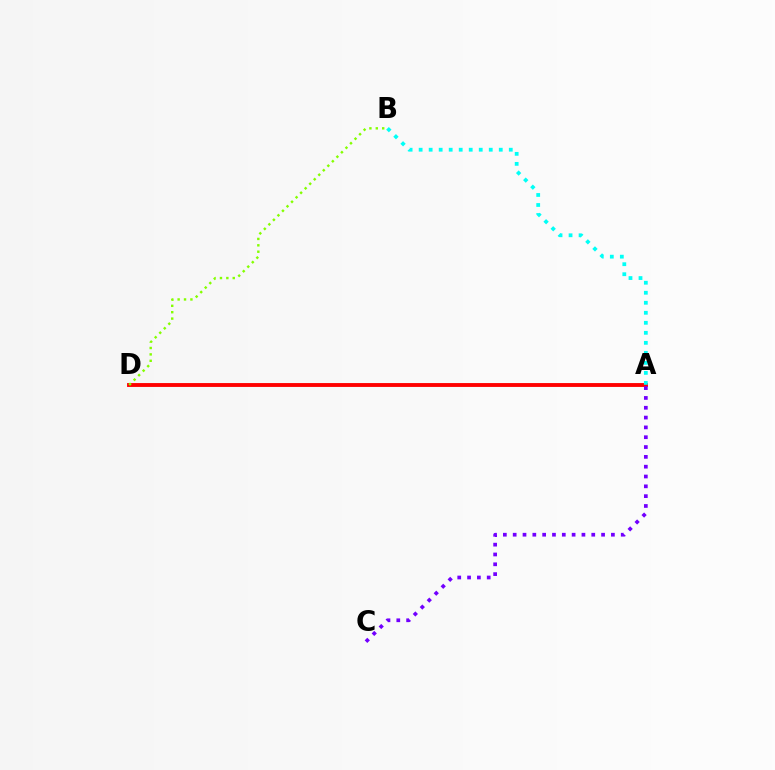{('A', 'D'): [{'color': '#ff0000', 'line_style': 'solid', 'thickness': 2.78}], ('A', 'B'): [{'color': '#00fff6', 'line_style': 'dotted', 'thickness': 2.72}], ('B', 'D'): [{'color': '#84ff00', 'line_style': 'dotted', 'thickness': 1.74}], ('A', 'C'): [{'color': '#7200ff', 'line_style': 'dotted', 'thickness': 2.67}]}